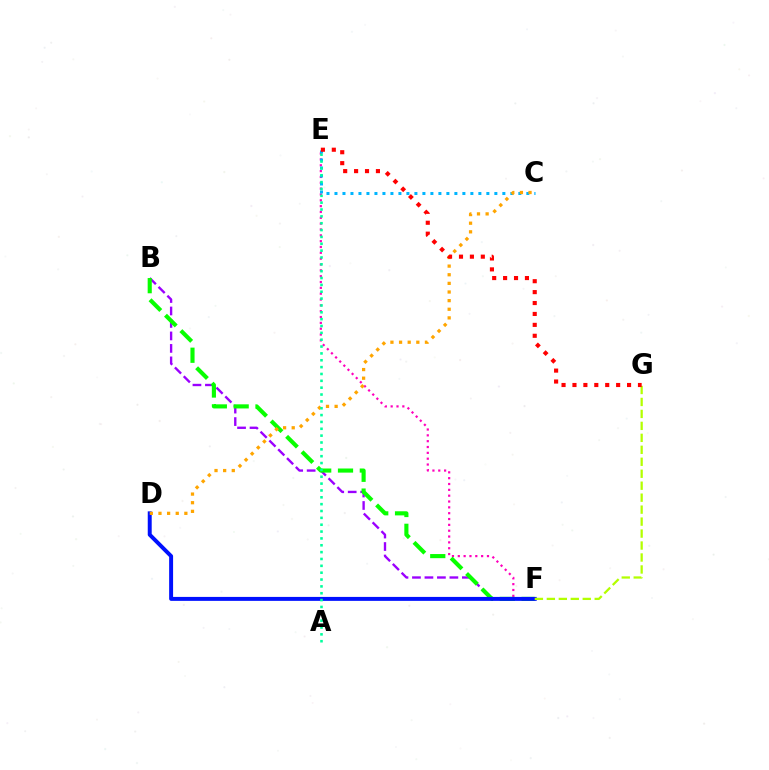{('B', 'F'): [{'color': '#9b00ff', 'line_style': 'dashed', 'thickness': 1.69}, {'color': '#08ff00', 'line_style': 'dashed', 'thickness': 2.96}], ('E', 'F'): [{'color': '#ff00bd', 'line_style': 'dotted', 'thickness': 1.59}], ('D', 'F'): [{'color': '#0010ff', 'line_style': 'solid', 'thickness': 2.84}], ('C', 'E'): [{'color': '#00b5ff', 'line_style': 'dotted', 'thickness': 2.17}], ('F', 'G'): [{'color': '#b3ff00', 'line_style': 'dashed', 'thickness': 1.63}], ('C', 'D'): [{'color': '#ffa500', 'line_style': 'dotted', 'thickness': 2.34}], ('A', 'E'): [{'color': '#00ff9d', 'line_style': 'dotted', 'thickness': 1.86}], ('E', 'G'): [{'color': '#ff0000', 'line_style': 'dotted', 'thickness': 2.97}]}